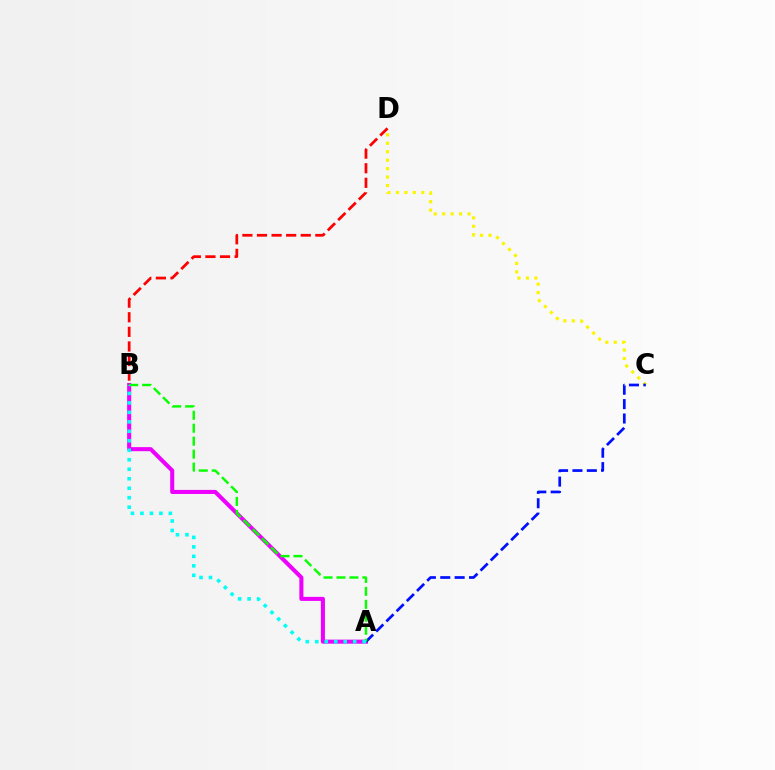{('A', 'B'): [{'color': '#ee00ff', 'line_style': 'solid', 'thickness': 2.92}, {'color': '#08ff00', 'line_style': 'dashed', 'thickness': 1.76}, {'color': '#00fff6', 'line_style': 'dotted', 'thickness': 2.58}], ('B', 'D'): [{'color': '#ff0000', 'line_style': 'dashed', 'thickness': 1.98}], ('C', 'D'): [{'color': '#fcf500', 'line_style': 'dotted', 'thickness': 2.3}], ('A', 'C'): [{'color': '#0010ff', 'line_style': 'dashed', 'thickness': 1.95}]}